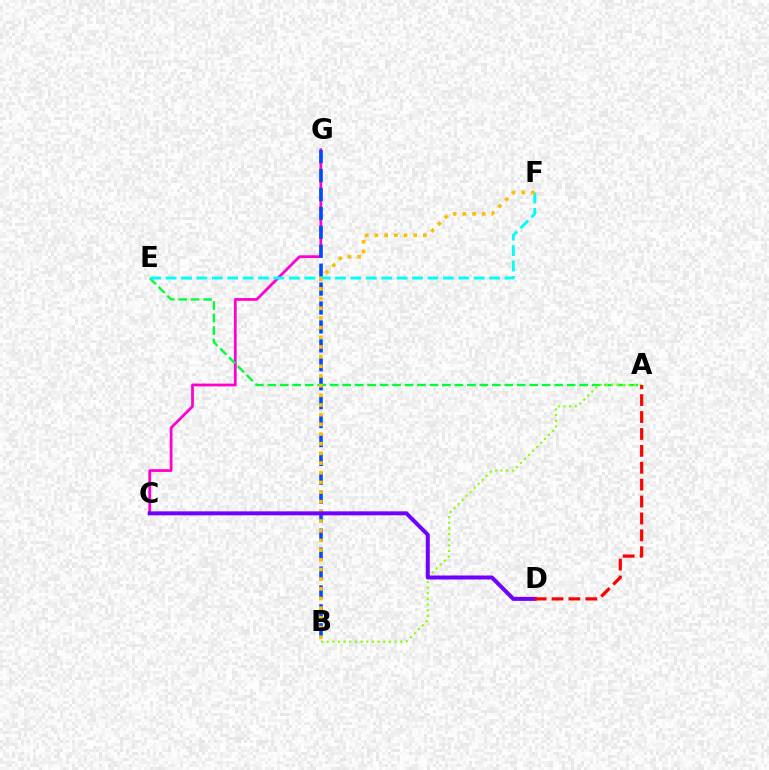{('C', 'G'): [{'color': '#ff00cf', 'line_style': 'solid', 'thickness': 1.99}], ('B', 'G'): [{'color': '#004bff', 'line_style': 'dashed', 'thickness': 2.57}], ('A', 'E'): [{'color': '#00ff39', 'line_style': 'dashed', 'thickness': 1.69}], ('A', 'B'): [{'color': '#84ff00', 'line_style': 'dotted', 'thickness': 1.54}], ('E', 'F'): [{'color': '#00fff6', 'line_style': 'dashed', 'thickness': 2.09}], ('B', 'F'): [{'color': '#ffbd00', 'line_style': 'dotted', 'thickness': 2.63}], ('C', 'D'): [{'color': '#7200ff', 'line_style': 'solid', 'thickness': 2.87}], ('A', 'D'): [{'color': '#ff0000', 'line_style': 'dashed', 'thickness': 2.3}]}